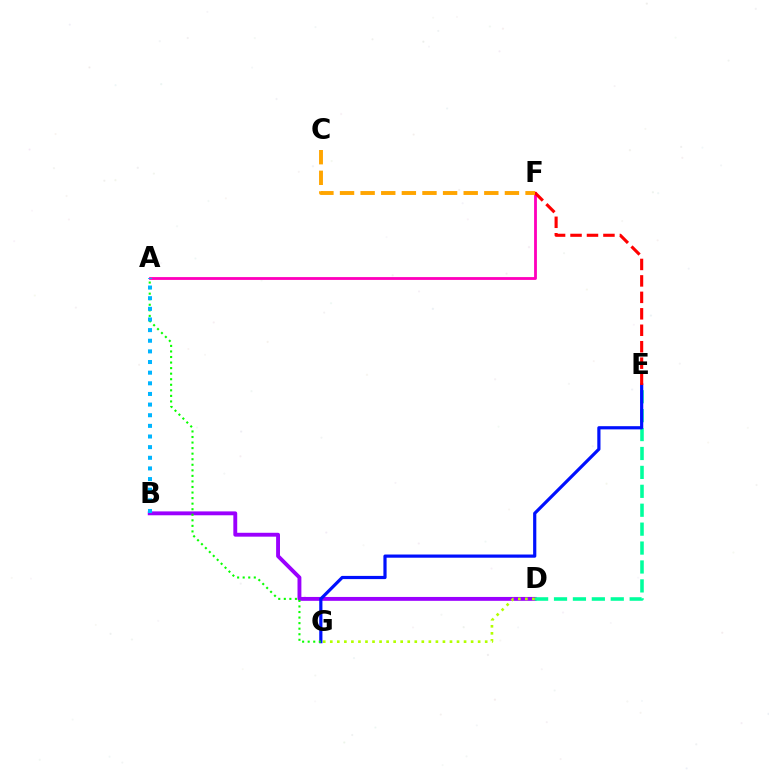{('B', 'D'): [{'color': '#9b00ff', 'line_style': 'solid', 'thickness': 2.79}], ('D', 'G'): [{'color': '#b3ff00', 'line_style': 'dotted', 'thickness': 1.91}], ('D', 'E'): [{'color': '#00ff9d', 'line_style': 'dashed', 'thickness': 2.57}], ('E', 'G'): [{'color': '#0010ff', 'line_style': 'solid', 'thickness': 2.3}], ('A', 'G'): [{'color': '#08ff00', 'line_style': 'dotted', 'thickness': 1.51}], ('A', 'F'): [{'color': '#ff00bd', 'line_style': 'solid', 'thickness': 2.03}], ('E', 'F'): [{'color': '#ff0000', 'line_style': 'dashed', 'thickness': 2.24}], ('C', 'F'): [{'color': '#ffa500', 'line_style': 'dashed', 'thickness': 2.8}], ('A', 'B'): [{'color': '#00b5ff', 'line_style': 'dotted', 'thickness': 2.89}]}